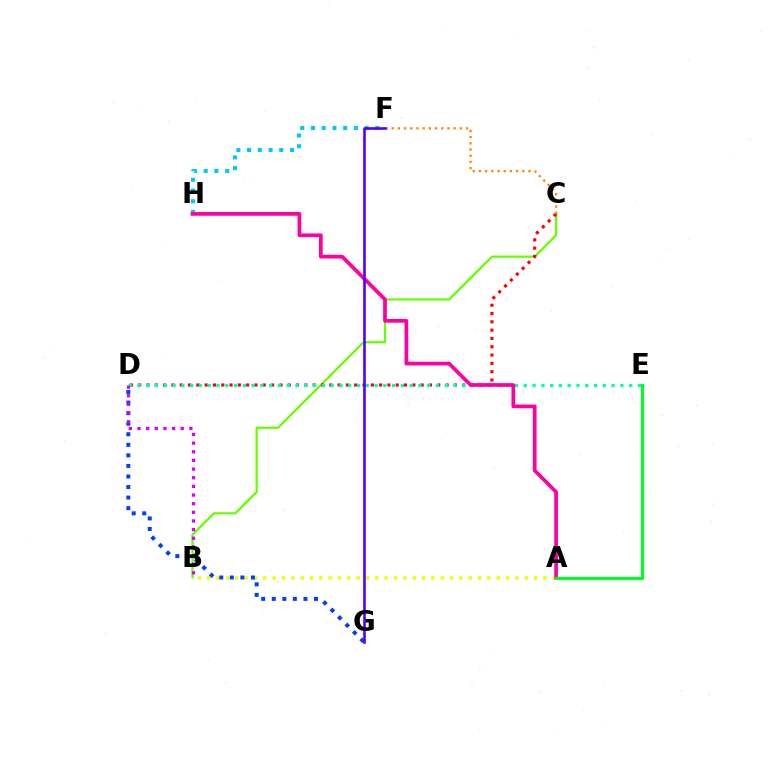{('B', 'C'): [{'color': '#66ff00', 'line_style': 'solid', 'thickness': 1.61}], ('C', 'D'): [{'color': '#ff0000', 'line_style': 'dotted', 'thickness': 2.26}], ('A', 'B'): [{'color': '#eeff00', 'line_style': 'dotted', 'thickness': 2.54}], ('D', 'G'): [{'color': '#003fff', 'line_style': 'dotted', 'thickness': 2.87}], ('F', 'H'): [{'color': '#00c7ff', 'line_style': 'dotted', 'thickness': 2.92}], ('D', 'E'): [{'color': '#00ffaf', 'line_style': 'dotted', 'thickness': 2.39}], ('A', 'H'): [{'color': '#ff00a0', 'line_style': 'solid', 'thickness': 2.67}], ('C', 'F'): [{'color': '#ff8800', 'line_style': 'dotted', 'thickness': 1.68}], ('A', 'E'): [{'color': '#00ff27', 'line_style': 'solid', 'thickness': 2.27}], ('B', 'D'): [{'color': '#d600ff', 'line_style': 'dotted', 'thickness': 2.35}], ('F', 'G'): [{'color': '#4f00ff', 'line_style': 'solid', 'thickness': 1.88}]}